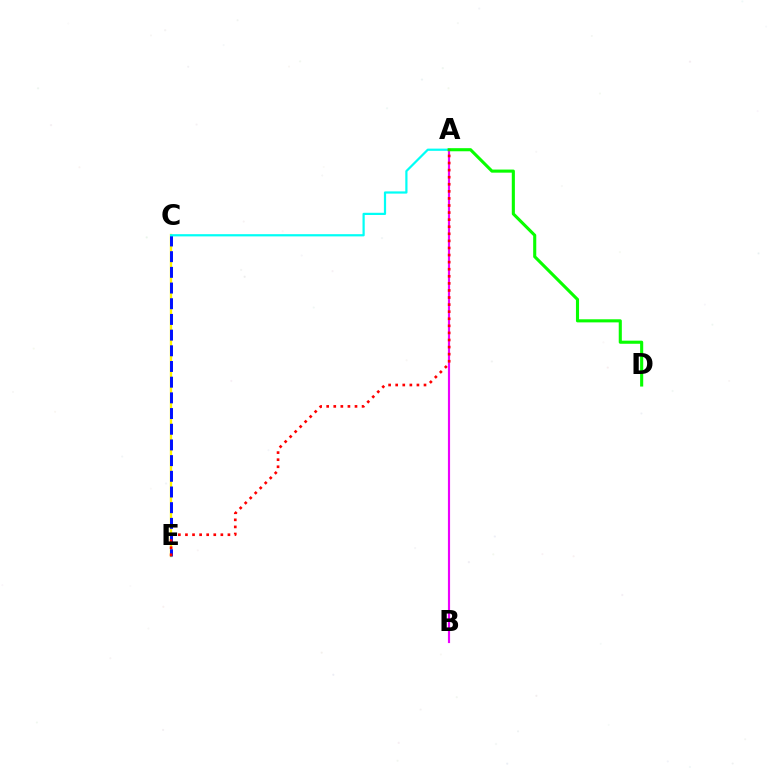{('C', 'E'): [{'color': '#fcf500', 'line_style': 'solid', 'thickness': 1.68}, {'color': '#0010ff', 'line_style': 'dashed', 'thickness': 2.13}], ('A', 'B'): [{'color': '#ee00ff', 'line_style': 'solid', 'thickness': 1.55}], ('A', 'C'): [{'color': '#00fff6', 'line_style': 'solid', 'thickness': 1.6}], ('A', 'D'): [{'color': '#08ff00', 'line_style': 'solid', 'thickness': 2.23}], ('A', 'E'): [{'color': '#ff0000', 'line_style': 'dotted', 'thickness': 1.92}]}